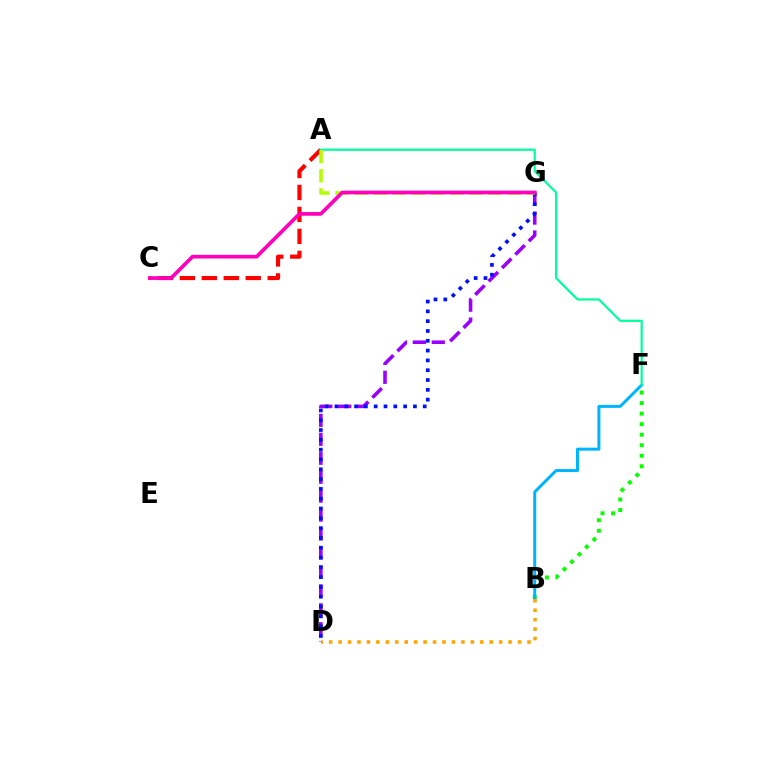{('A', 'C'): [{'color': '#ff0000', 'line_style': 'dashed', 'thickness': 2.98}], ('B', 'F'): [{'color': '#08ff00', 'line_style': 'dotted', 'thickness': 2.86}, {'color': '#00b5ff', 'line_style': 'solid', 'thickness': 2.16}], ('D', 'G'): [{'color': '#9b00ff', 'line_style': 'dashed', 'thickness': 2.57}, {'color': '#0010ff', 'line_style': 'dotted', 'thickness': 2.67}], ('B', 'D'): [{'color': '#ffa500', 'line_style': 'dotted', 'thickness': 2.57}], ('A', 'F'): [{'color': '#00ff9d', 'line_style': 'solid', 'thickness': 1.59}], ('A', 'G'): [{'color': '#b3ff00', 'line_style': 'dashed', 'thickness': 2.6}], ('C', 'G'): [{'color': '#ff00bd', 'line_style': 'solid', 'thickness': 2.66}]}